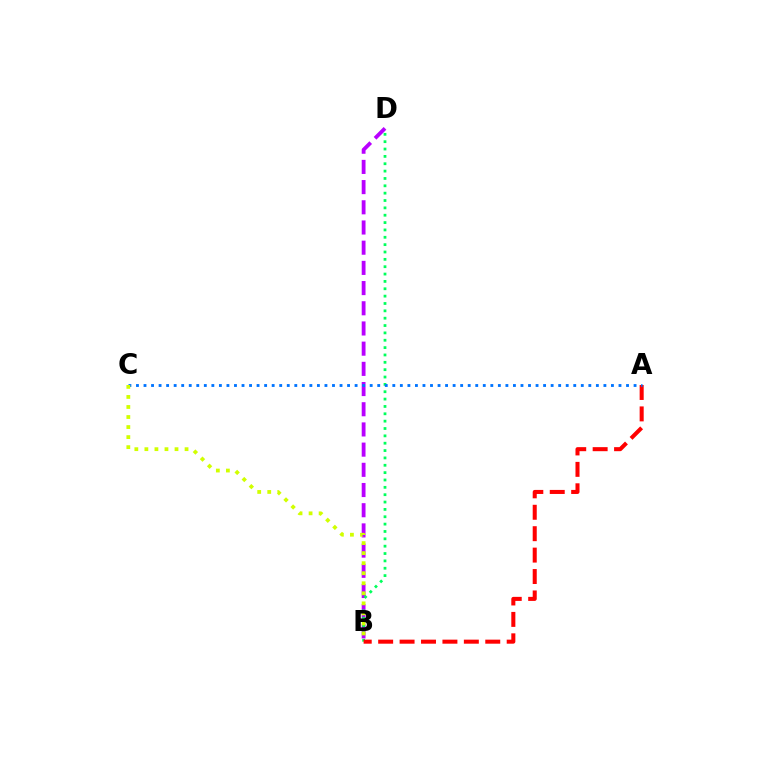{('B', 'D'): [{'color': '#b900ff', 'line_style': 'dashed', 'thickness': 2.74}, {'color': '#00ff5c', 'line_style': 'dotted', 'thickness': 2.0}], ('A', 'B'): [{'color': '#ff0000', 'line_style': 'dashed', 'thickness': 2.91}], ('A', 'C'): [{'color': '#0074ff', 'line_style': 'dotted', 'thickness': 2.05}], ('B', 'C'): [{'color': '#d1ff00', 'line_style': 'dotted', 'thickness': 2.73}]}